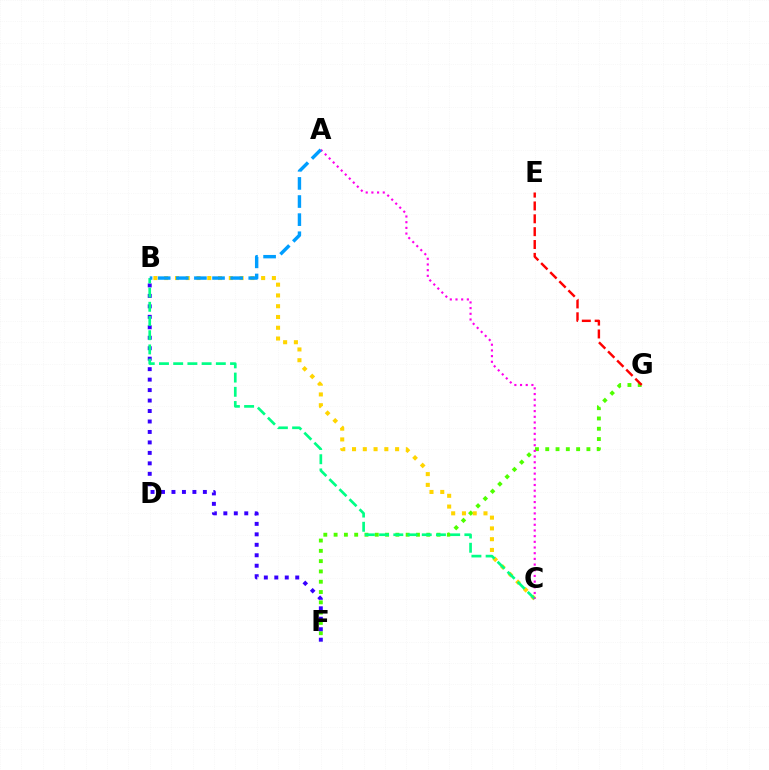{('F', 'G'): [{'color': '#4fff00', 'line_style': 'dotted', 'thickness': 2.8}], ('B', 'F'): [{'color': '#3700ff', 'line_style': 'dotted', 'thickness': 2.84}], ('E', 'G'): [{'color': '#ff0000', 'line_style': 'dashed', 'thickness': 1.75}], ('B', 'C'): [{'color': '#ffd500', 'line_style': 'dotted', 'thickness': 2.93}, {'color': '#00ff86', 'line_style': 'dashed', 'thickness': 1.93}], ('A', 'C'): [{'color': '#ff00ed', 'line_style': 'dotted', 'thickness': 1.54}], ('A', 'B'): [{'color': '#009eff', 'line_style': 'dashed', 'thickness': 2.46}]}